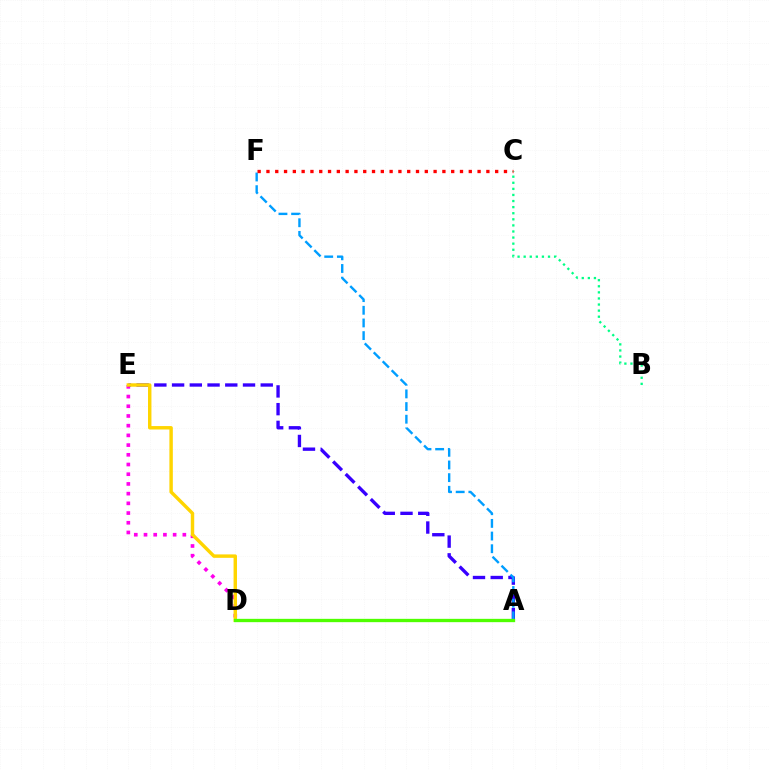{('B', 'C'): [{'color': '#00ff86', 'line_style': 'dotted', 'thickness': 1.65}], ('D', 'E'): [{'color': '#ff00ed', 'line_style': 'dotted', 'thickness': 2.64}, {'color': '#ffd500', 'line_style': 'solid', 'thickness': 2.47}], ('A', 'E'): [{'color': '#3700ff', 'line_style': 'dashed', 'thickness': 2.41}], ('A', 'F'): [{'color': '#009eff', 'line_style': 'dashed', 'thickness': 1.72}], ('C', 'F'): [{'color': '#ff0000', 'line_style': 'dotted', 'thickness': 2.39}], ('A', 'D'): [{'color': '#4fff00', 'line_style': 'solid', 'thickness': 2.39}]}